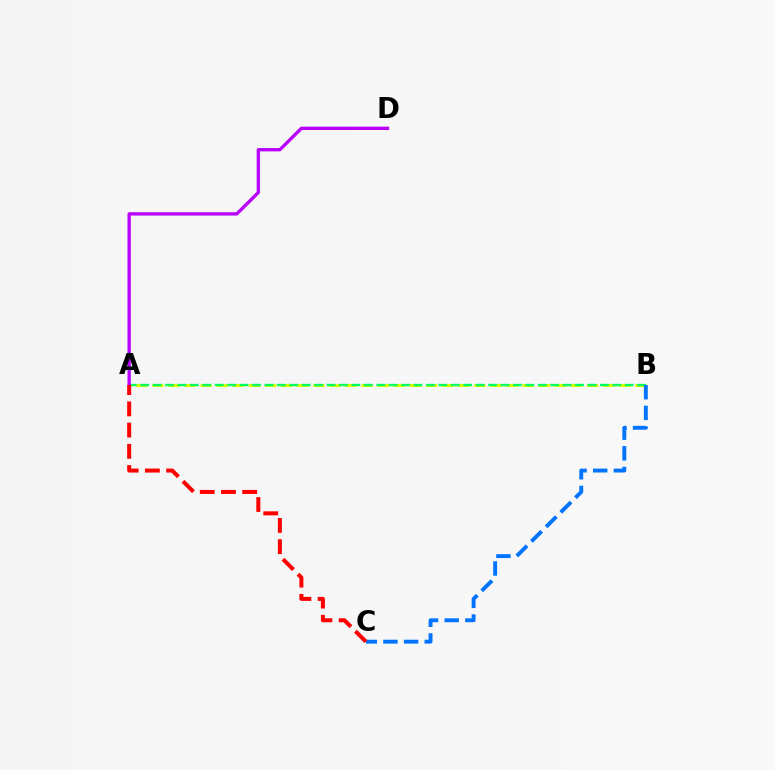{('A', 'B'): [{'color': '#d1ff00', 'line_style': 'dashed', 'thickness': 2.19}, {'color': '#00ff5c', 'line_style': 'dashed', 'thickness': 1.69}], ('A', 'D'): [{'color': '#b900ff', 'line_style': 'solid', 'thickness': 2.39}], ('B', 'C'): [{'color': '#0074ff', 'line_style': 'dashed', 'thickness': 2.81}], ('A', 'C'): [{'color': '#ff0000', 'line_style': 'dashed', 'thickness': 2.88}]}